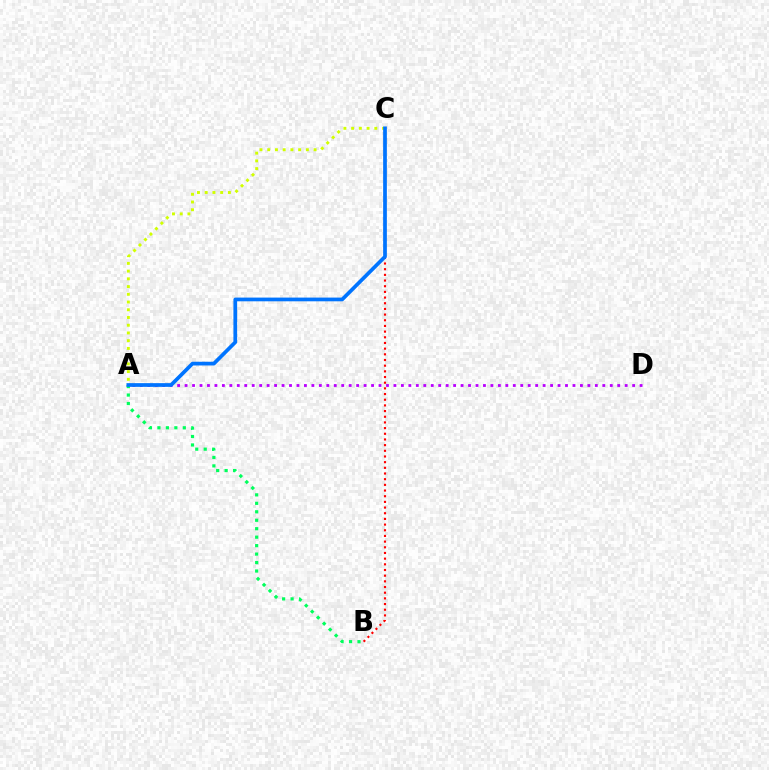{('A', 'D'): [{'color': '#b900ff', 'line_style': 'dotted', 'thickness': 2.03}], ('A', 'C'): [{'color': '#d1ff00', 'line_style': 'dotted', 'thickness': 2.1}, {'color': '#0074ff', 'line_style': 'solid', 'thickness': 2.68}], ('A', 'B'): [{'color': '#00ff5c', 'line_style': 'dotted', 'thickness': 2.3}], ('B', 'C'): [{'color': '#ff0000', 'line_style': 'dotted', 'thickness': 1.54}]}